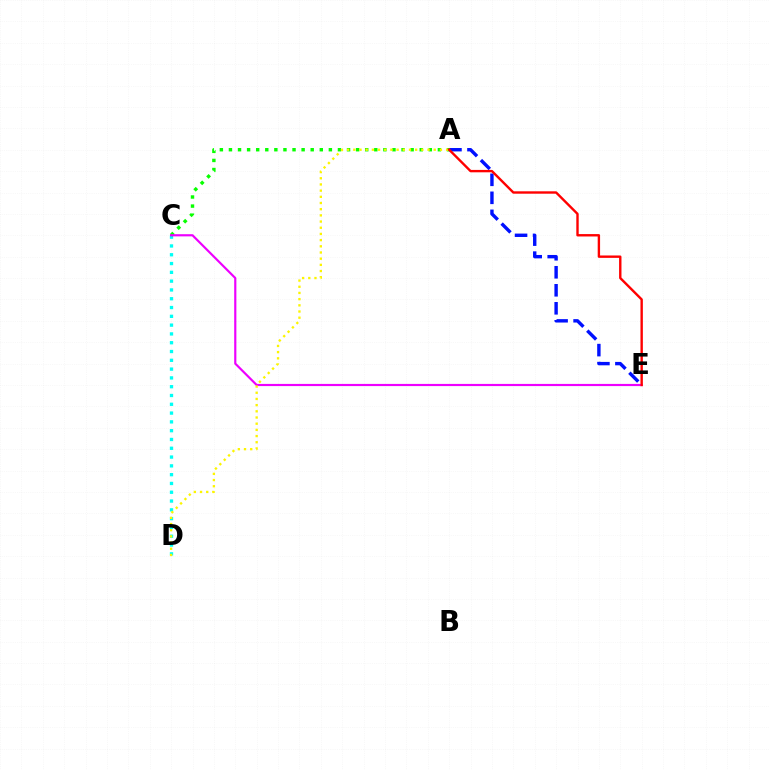{('C', 'D'): [{'color': '#00fff6', 'line_style': 'dotted', 'thickness': 2.39}], ('A', 'C'): [{'color': '#08ff00', 'line_style': 'dotted', 'thickness': 2.47}], ('A', 'E'): [{'color': '#0010ff', 'line_style': 'dashed', 'thickness': 2.45}, {'color': '#ff0000', 'line_style': 'solid', 'thickness': 1.72}], ('C', 'E'): [{'color': '#ee00ff', 'line_style': 'solid', 'thickness': 1.57}], ('A', 'D'): [{'color': '#fcf500', 'line_style': 'dotted', 'thickness': 1.68}]}